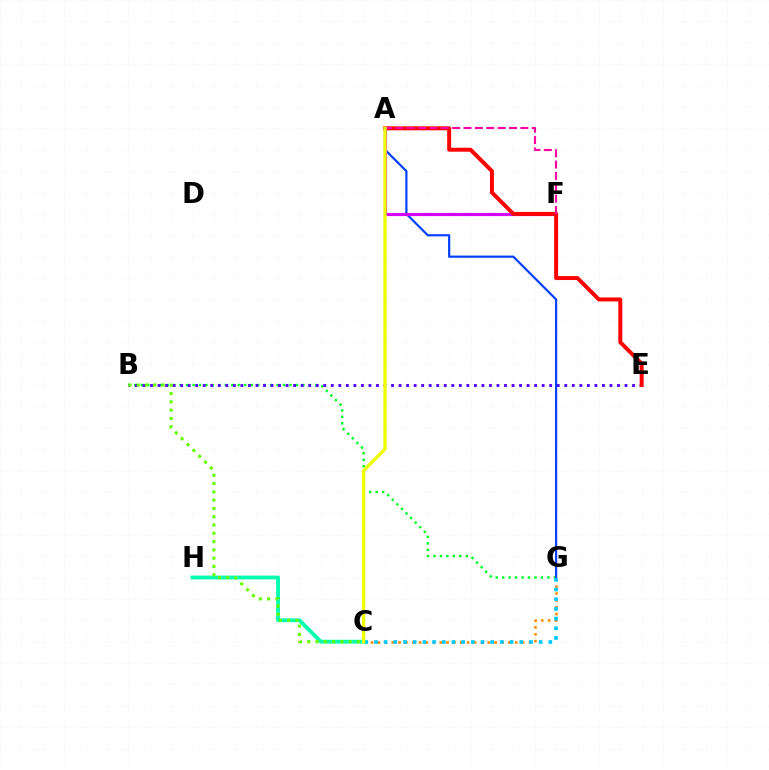{('B', 'G'): [{'color': '#00ff27', 'line_style': 'dotted', 'thickness': 1.76}], ('C', 'G'): [{'color': '#ff8800', 'line_style': 'dotted', 'thickness': 1.87}, {'color': '#00c7ff', 'line_style': 'dotted', 'thickness': 2.63}], ('B', 'E'): [{'color': '#4f00ff', 'line_style': 'dotted', 'thickness': 2.05}], ('A', 'G'): [{'color': '#003fff', 'line_style': 'solid', 'thickness': 1.57}], ('A', 'F'): [{'color': '#d600ff', 'line_style': 'solid', 'thickness': 2.28}, {'color': '#ff00a0', 'line_style': 'dashed', 'thickness': 1.54}], ('A', 'E'): [{'color': '#ff0000', 'line_style': 'solid', 'thickness': 2.85}], ('C', 'H'): [{'color': '#00ffaf', 'line_style': 'solid', 'thickness': 2.72}], ('B', 'C'): [{'color': '#66ff00', 'line_style': 'dotted', 'thickness': 2.25}], ('A', 'C'): [{'color': '#eeff00', 'line_style': 'solid', 'thickness': 2.38}]}